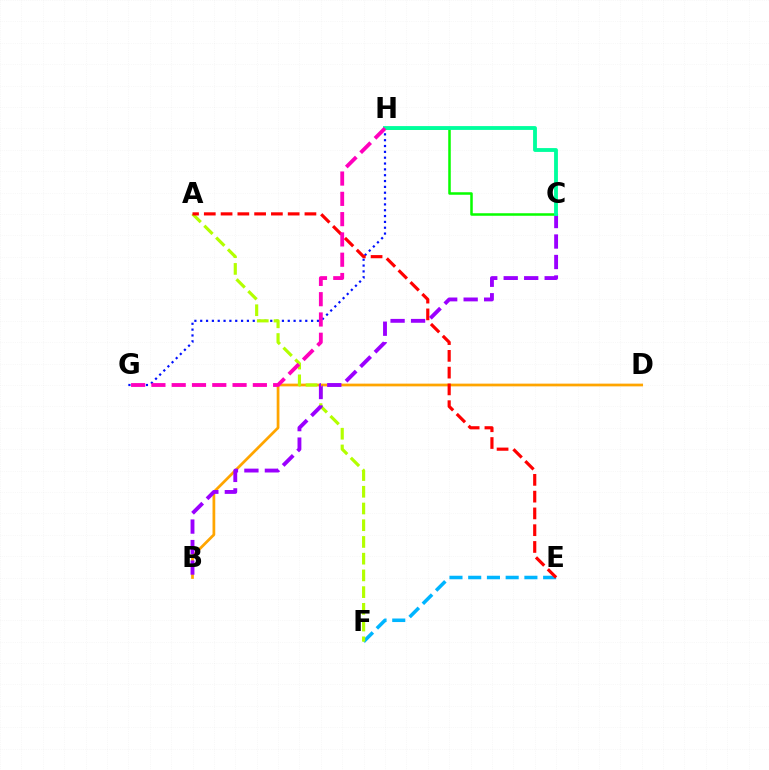{('B', 'D'): [{'color': '#ffa500', 'line_style': 'solid', 'thickness': 1.97}], ('G', 'H'): [{'color': '#0010ff', 'line_style': 'dotted', 'thickness': 1.59}, {'color': '#ff00bd', 'line_style': 'dashed', 'thickness': 2.76}], ('E', 'F'): [{'color': '#00b5ff', 'line_style': 'dashed', 'thickness': 2.54}], ('A', 'F'): [{'color': '#b3ff00', 'line_style': 'dashed', 'thickness': 2.27}], ('A', 'E'): [{'color': '#ff0000', 'line_style': 'dashed', 'thickness': 2.28}], ('B', 'C'): [{'color': '#9b00ff', 'line_style': 'dashed', 'thickness': 2.78}], ('C', 'H'): [{'color': '#08ff00', 'line_style': 'solid', 'thickness': 1.82}, {'color': '#00ff9d', 'line_style': 'solid', 'thickness': 2.76}]}